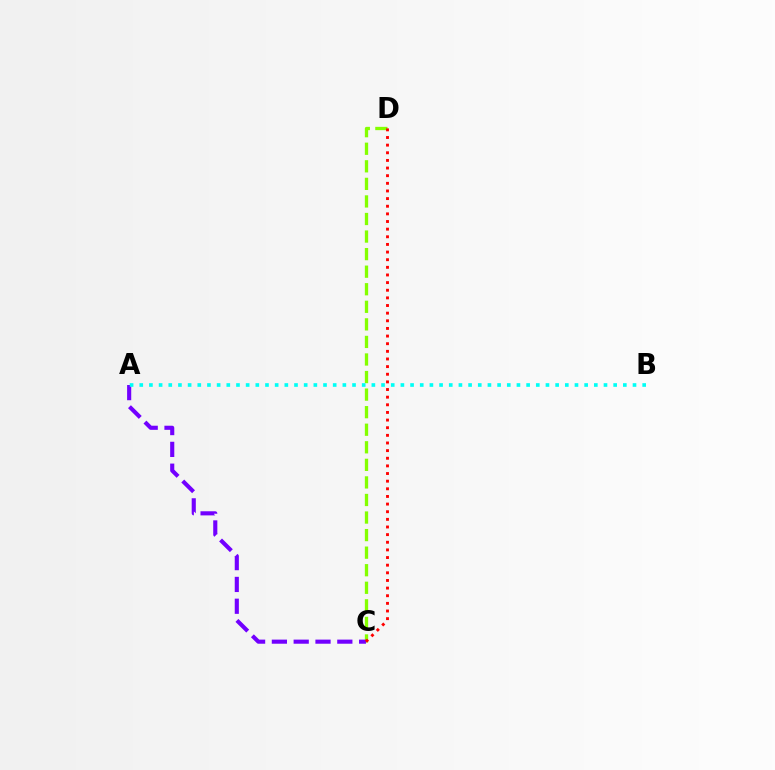{('C', 'D'): [{'color': '#84ff00', 'line_style': 'dashed', 'thickness': 2.39}, {'color': '#ff0000', 'line_style': 'dotted', 'thickness': 2.07}], ('A', 'C'): [{'color': '#7200ff', 'line_style': 'dashed', 'thickness': 2.96}], ('A', 'B'): [{'color': '#00fff6', 'line_style': 'dotted', 'thickness': 2.63}]}